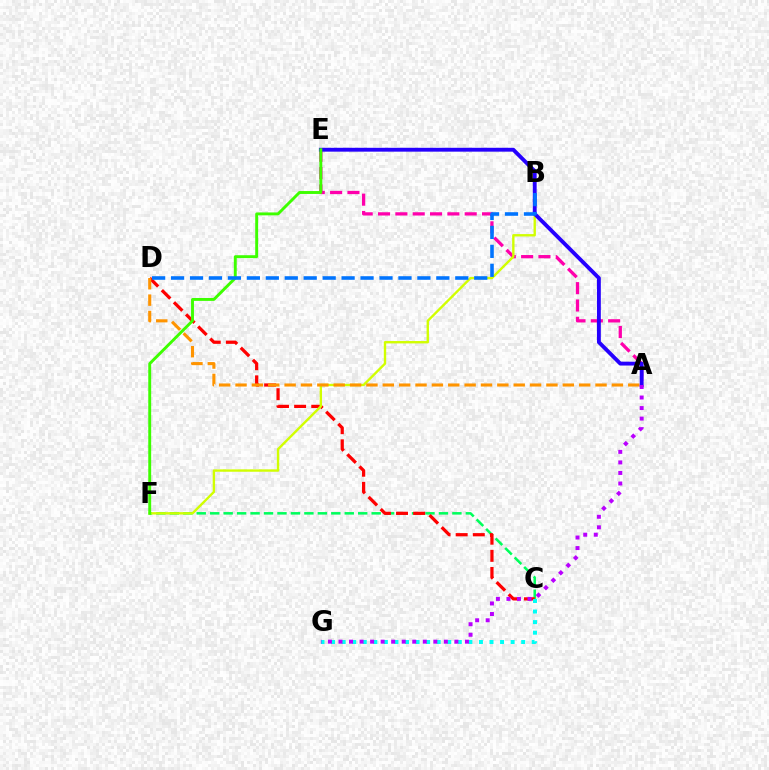{('C', 'F'): [{'color': '#00ff5c', 'line_style': 'dashed', 'thickness': 1.83}], ('C', 'D'): [{'color': '#ff0000', 'line_style': 'dashed', 'thickness': 2.33}], ('A', 'E'): [{'color': '#ff00ac', 'line_style': 'dashed', 'thickness': 2.35}, {'color': '#2500ff', 'line_style': 'solid', 'thickness': 2.78}], ('B', 'F'): [{'color': '#d1ff00', 'line_style': 'solid', 'thickness': 1.71}], ('C', 'G'): [{'color': '#00fff6', 'line_style': 'dotted', 'thickness': 2.87}], ('A', 'D'): [{'color': '#ff9400', 'line_style': 'dashed', 'thickness': 2.22}], ('A', 'G'): [{'color': '#b900ff', 'line_style': 'dotted', 'thickness': 2.86}], ('E', 'F'): [{'color': '#3dff00', 'line_style': 'solid', 'thickness': 2.09}], ('B', 'D'): [{'color': '#0074ff', 'line_style': 'dashed', 'thickness': 2.57}]}